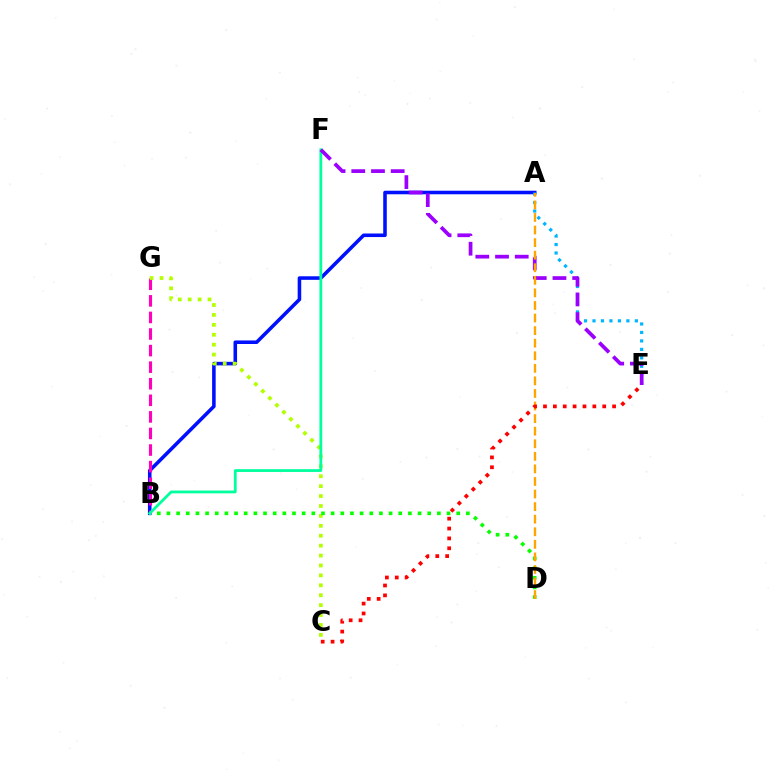{('A', 'B'): [{'color': '#0010ff', 'line_style': 'solid', 'thickness': 2.56}], ('B', 'G'): [{'color': '#ff00bd', 'line_style': 'dashed', 'thickness': 2.25}], ('C', 'G'): [{'color': '#b3ff00', 'line_style': 'dotted', 'thickness': 2.69}], ('B', 'D'): [{'color': '#08ff00', 'line_style': 'dotted', 'thickness': 2.62}], ('B', 'F'): [{'color': '#00ff9d', 'line_style': 'solid', 'thickness': 2.0}], ('A', 'E'): [{'color': '#00b5ff', 'line_style': 'dotted', 'thickness': 2.3}], ('E', 'F'): [{'color': '#9b00ff', 'line_style': 'dashed', 'thickness': 2.68}], ('A', 'D'): [{'color': '#ffa500', 'line_style': 'dashed', 'thickness': 1.71}], ('C', 'E'): [{'color': '#ff0000', 'line_style': 'dotted', 'thickness': 2.68}]}